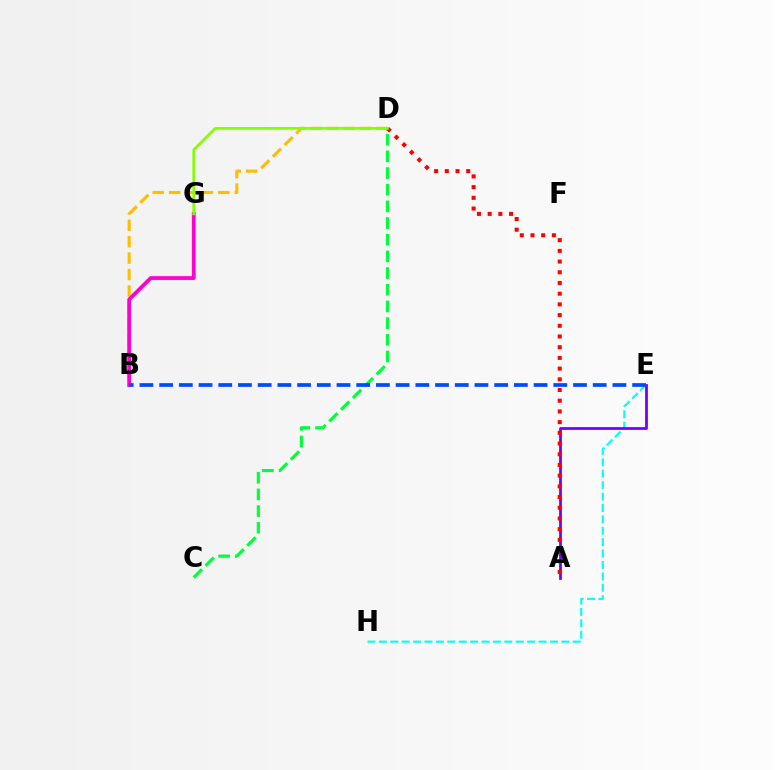{('B', 'D'): [{'color': '#ffbd00', 'line_style': 'dashed', 'thickness': 2.23}], ('E', 'H'): [{'color': '#00fff6', 'line_style': 'dashed', 'thickness': 1.55}], ('A', 'E'): [{'color': '#7200ff', 'line_style': 'solid', 'thickness': 1.99}], ('C', 'D'): [{'color': '#00ff39', 'line_style': 'dashed', 'thickness': 2.27}], ('A', 'D'): [{'color': '#ff0000', 'line_style': 'dotted', 'thickness': 2.91}], ('B', 'G'): [{'color': '#ff00cf', 'line_style': 'solid', 'thickness': 2.73}], ('D', 'G'): [{'color': '#84ff00', 'line_style': 'solid', 'thickness': 1.94}], ('B', 'E'): [{'color': '#004bff', 'line_style': 'dashed', 'thickness': 2.68}]}